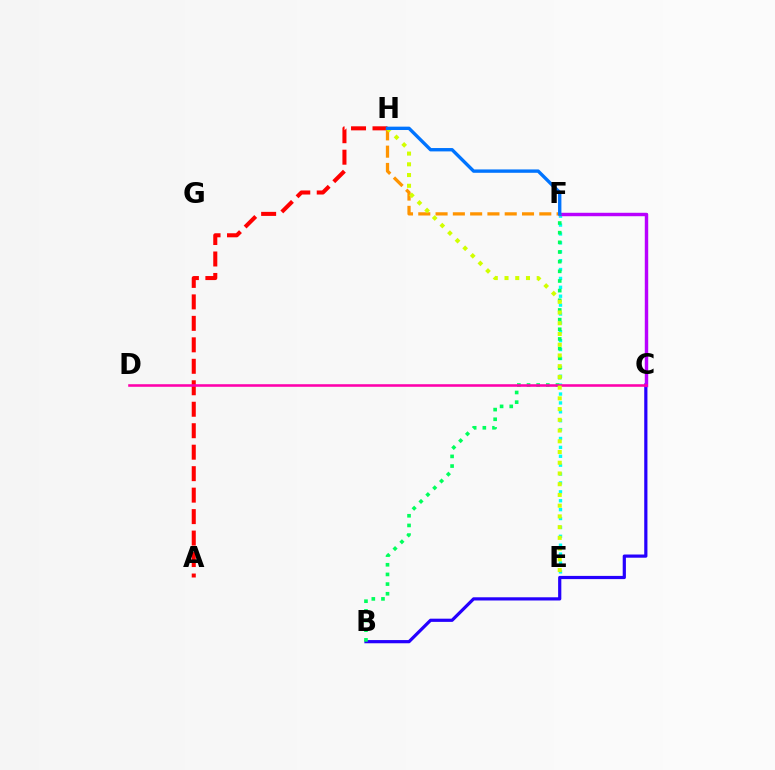{('B', 'C'): [{'color': '#2500ff', 'line_style': 'solid', 'thickness': 2.3}], ('C', 'F'): [{'color': '#3dff00', 'line_style': 'dashed', 'thickness': 2.18}, {'color': '#b900ff', 'line_style': 'solid', 'thickness': 2.46}], ('E', 'F'): [{'color': '#00fff6', 'line_style': 'dotted', 'thickness': 2.42}], ('B', 'F'): [{'color': '#00ff5c', 'line_style': 'dotted', 'thickness': 2.62}], ('A', 'H'): [{'color': '#ff0000', 'line_style': 'dashed', 'thickness': 2.92}], ('F', 'H'): [{'color': '#ff9400', 'line_style': 'dashed', 'thickness': 2.35}, {'color': '#0074ff', 'line_style': 'solid', 'thickness': 2.42}], ('C', 'D'): [{'color': '#ff00ac', 'line_style': 'solid', 'thickness': 1.85}], ('E', 'H'): [{'color': '#d1ff00', 'line_style': 'dotted', 'thickness': 2.92}]}